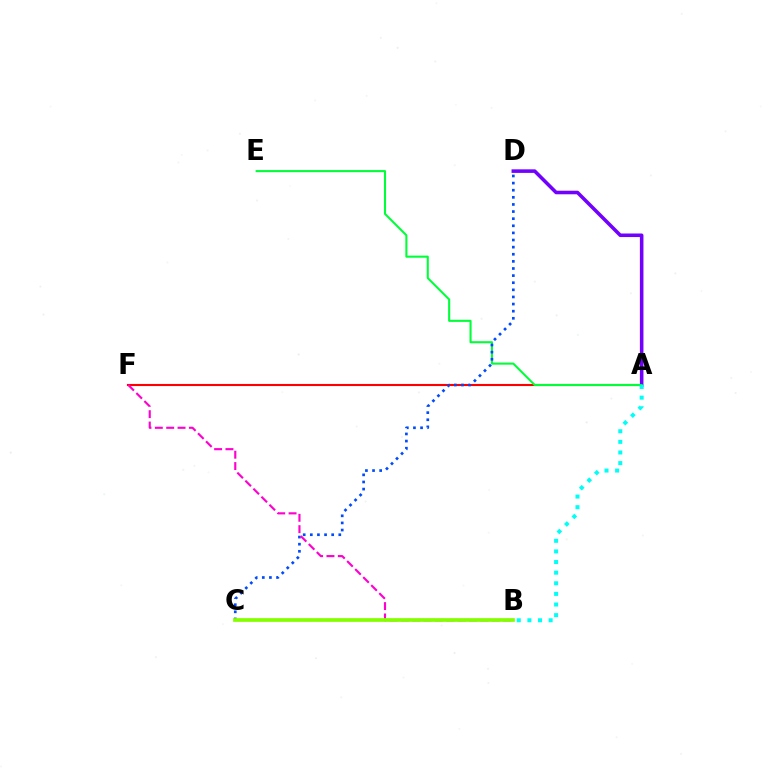{('A', 'F'): [{'color': '#ff0000', 'line_style': 'solid', 'thickness': 1.52}], ('A', 'D'): [{'color': '#7200ff', 'line_style': 'solid', 'thickness': 2.56}], ('B', 'C'): [{'color': '#ffbd00', 'line_style': 'dashed', 'thickness': 1.52}, {'color': '#84ff00', 'line_style': 'solid', 'thickness': 2.67}], ('A', 'E'): [{'color': '#00ff39', 'line_style': 'solid', 'thickness': 1.5}], ('C', 'D'): [{'color': '#004bff', 'line_style': 'dotted', 'thickness': 1.93}], ('B', 'F'): [{'color': '#ff00cf', 'line_style': 'dashed', 'thickness': 1.54}], ('A', 'B'): [{'color': '#00fff6', 'line_style': 'dotted', 'thickness': 2.89}]}